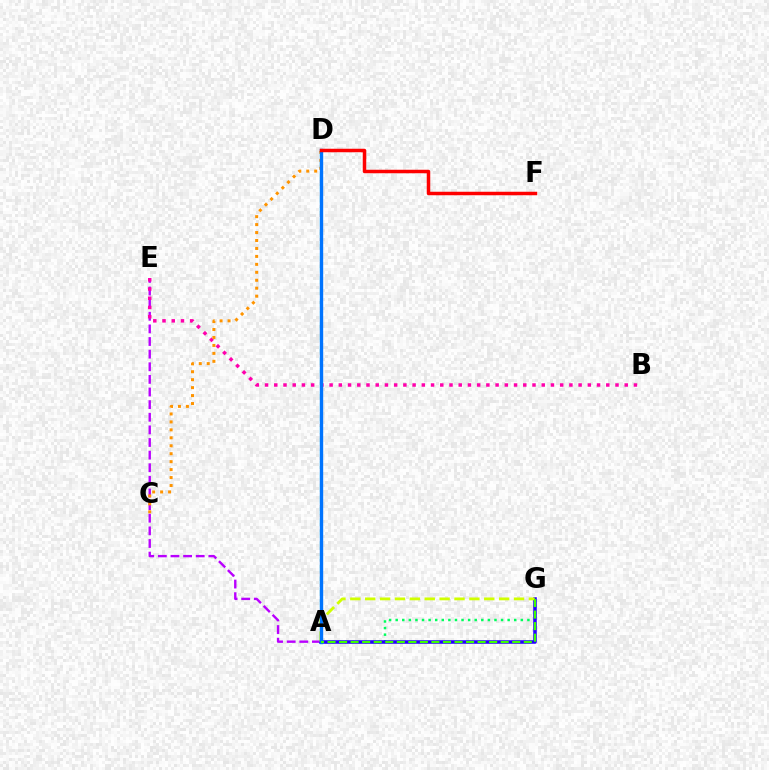{('A', 'E'): [{'color': '#b900ff', 'line_style': 'dashed', 'thickness': 1.71}], ('A', 'G'): [{'color': '#00ff5c', 'line_style': 'dotted', 'thickness': 1.79}, {'color': '#2500ff', 'line_style': 'solid', 'thickness': 2.53}, {'color': '#d1ff00', 'line_style': 'dashed', 'thickness': 2.02}, {'color': '#3dff00', 'line_style': 'dashed', 'thickness': 1.57}], ('A', 'D'): [{'color': '#00fff6', 'line_style': 'dashed', 'thickness': 1.57}, {'color': '#0074ff', 'line_style': 'solid', 'thickness': 2.42}], ('B', 'E'): [{'color': '#ff00ac', 'line_style': 'dotted', 'thickness': 2.51}], ('C', 'D'): [{'color': '#ff9400', 'line_style': 'dotted', 'thickness': 2.16}], ('D', 'F'): [{'color': '#ff0000', 'line_style': 'solid', 'thickness': 2.51}]}